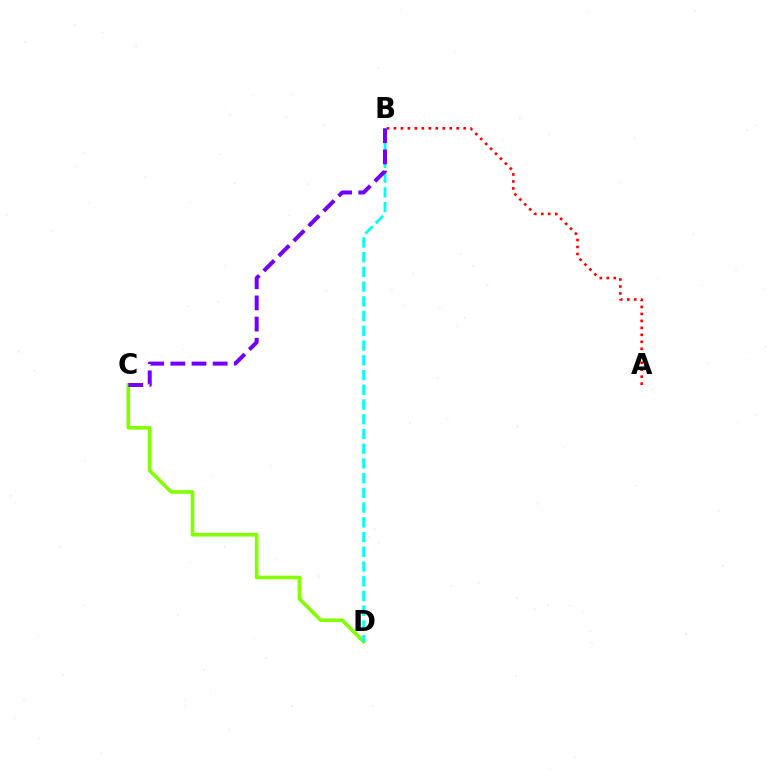{('C', 'D'): [{'color': '#84ff00', 'line_style': 'solid', 'thickness': 2.61}], ('A', 'B'): [{'color': '#ff0000', 'line_style': 'dotted', 'thickness': 1.9}], ('B', 'D'): [{'color': '#00fff6', 'line_style': 'dashed', 'thickness': 2.0}], ('B', 'C'): [{'color': '#7200ff', 'line_style': 'dashed', 'thickness': 2.88}]}